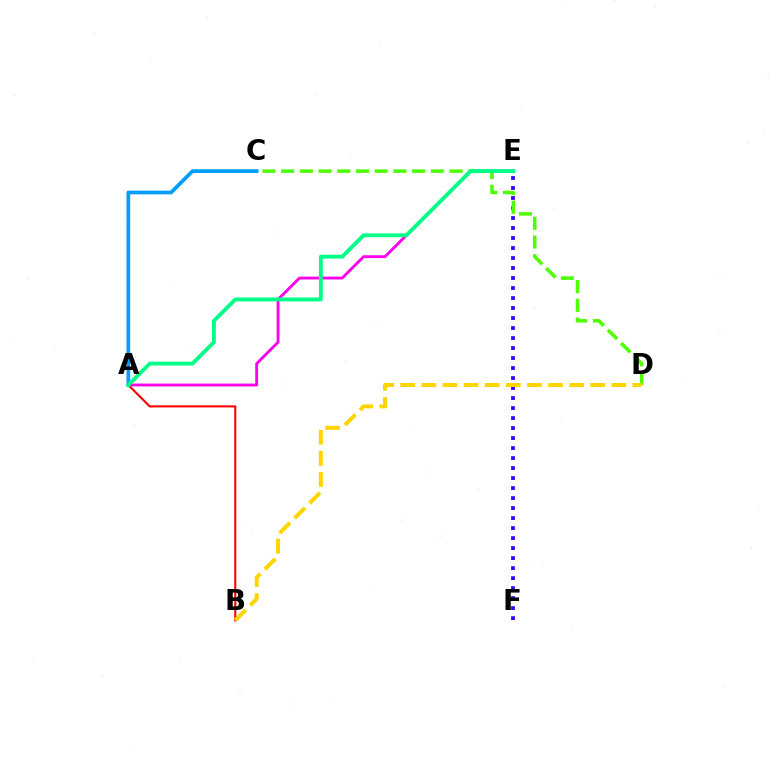{('A', 'E'): [{'color': '#ff00ed', 'line_style': 'solid', 'thickness': 2.05}, {'color': '#00ff86', 'line_style': 'solid', 'thickness': 2.78}], ('A', 'B'): [{'color': '#ff0000', 'line_style': 'solid', 'thickness': 1.52}], ('A', 'C'): [{'color': '#009eff', 'line_style': 'solid', 'thickness': 2.67}], ('E', 'F'): [{'color': '#3700ff', 'line_style': 'dotted', 'thickness': 2.72}], ('C', 'D'): [{'color': '#4fff00', 'line_style': 'dashed', 'thickness': 2.54}], ('B', 'D'): [{'color': '#ffd500', 'line_style': 'dashed', 'thickness': 2.87}]}